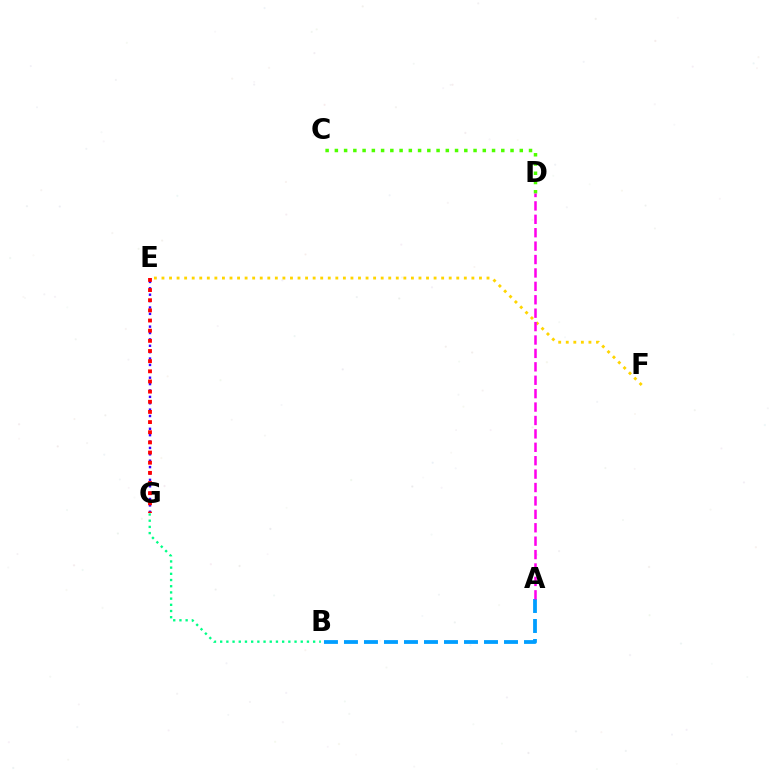{('E', 'G'): [{'color': '#3700ff', 'line_style': 'dotted', 'thickness': 1.73}, {'color': '#ff0000', 'line_style': 'dotted', 'thickness': 2.76}], ('B', 'G'): [{'color': '#00ff86', 'line_style': 'dotted', 'thickness': 1.68}], ('A', 'B'): [{'color': '#009eff', 'line_style': 'dashed', 'thickness': 2.72}], ('E', 'F'): [{'color': '#ffd500', 'line_style': 'dotted', 'thickness': 2.05}], ('C', 'D'): [{'color': '#4fff00', 'line_style': 'dotted', 'thickness': 2.51}], ('A', 'D'): [{'color': '#ff00ed', 'line_style': 'dashed', 'thickness': 1.82}]}